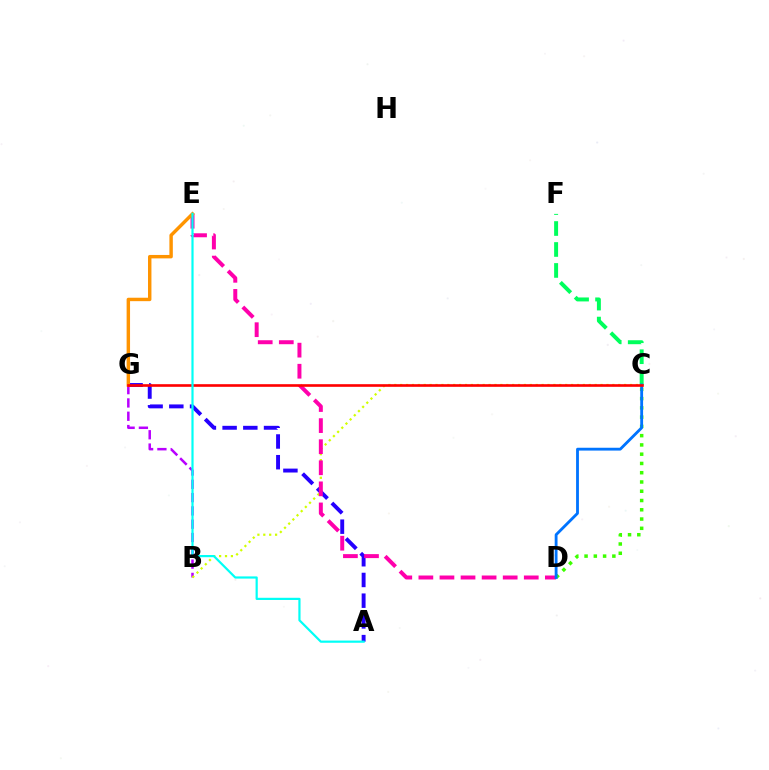{('A', 'G'): [{'color': '#2500ff', 'line_style': 'dashed', 'thickness': 2.81}], ('B', 'G'): [{'color': '#b900ff', 'line_style': 'dashed', 'thickness': 1.81}], ('B', 'C'): [{'color': '#d1ff00', 'line_style': 'dotted', 'thickness': 1.6}], ('D', 'E'): [{'color': '#ff00ac', 'line_style': 'dashed', 'thickness': 2.86}], ('E', 'G'): [{'color': '#ff9400', 'line_style': 'solid', 'thickness': 2.47}], ('C', 'D'): [{'color': '#3dff00', 'line_style': 'dotted', 'thickness': 2.52}, {'color': '#0074ff', 'line_style': 'solid', 'thickness': 2.04}], ('C', 'F'): [{'color': '#00ff5c', 'line_style': 'dashed', 'thickness': 2.85}], ('C', 'G'): [{'color': '#ff0000', 'line_style': 'solid', 'thickness': 1.89}], ('A', 'E'): [{'color': '#00fff6', 'line_style': 'solid', 'thickness': 1.58}]}